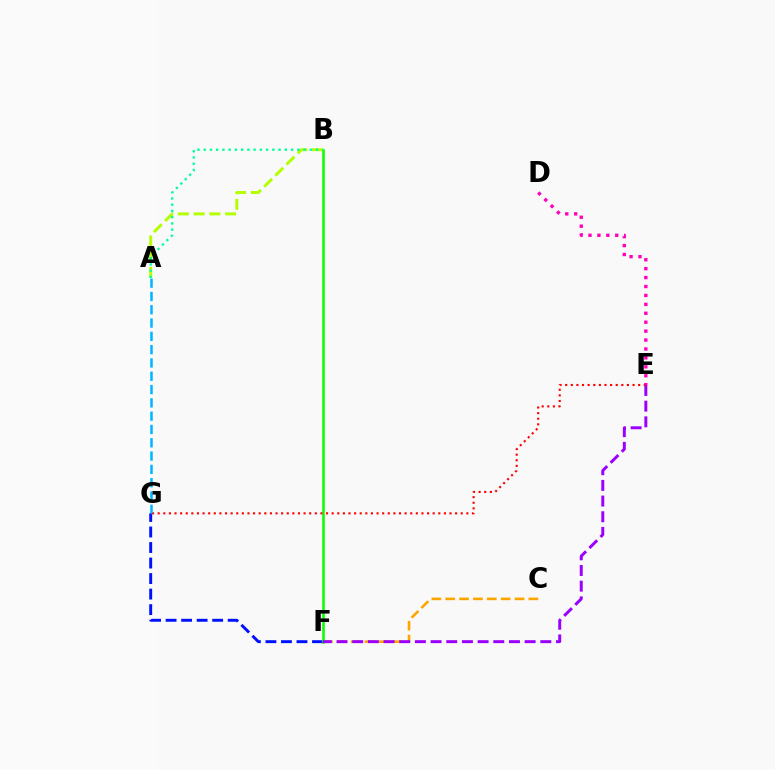{('C', 'F'): [{'color': '#ffa500', 'line_style': 'dashed', 'thickness': 1.88}], ('F', 'G'): [{'color': '#0010ff', 'line_style': 'dashed', 'thickness': 2.11}], ('B', 'F'): [{'color': '#08ff00', 'line_style': 'solid', 'thickness': 1.84}], ('A', 'B'): [{'color': '#b3ff00', 'line_style': 'dashed', 'thickness': 2.14}, {'color': '#00ff9d', 'line_style': 'dotted', 'thickness': 1.7}], ('E', 'F'): [{'color': '#9b00ff', 'line_style': 'dashed', 'thickness': 2.13}], ('E', 'G'): [{'color': '#ff0000', 'line_style': 'dotted', 'thickness': 1.52}], ('D', 'E'): [{'color': '#ff00bd', 'line_style': 'dotted', 'thickness': 2.42}], ('A', 'G'): [{'color': '#00b5ff', 'line_style': 'dashed', 'thickness': 1.81}]}